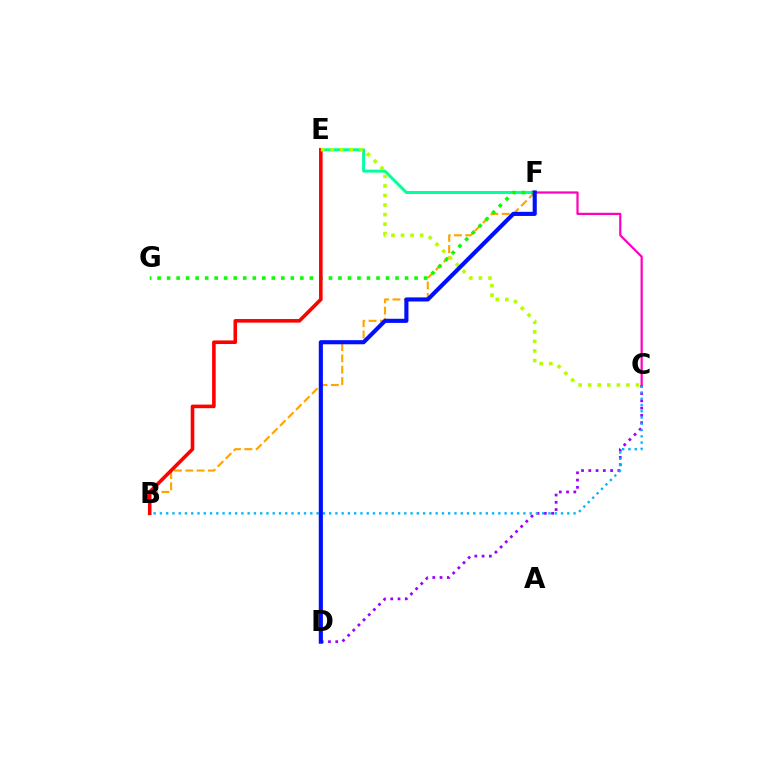{('C', 'D'): [{'color': '#9b00ff', 'line_style': 'dotted', 'thickness': 1.98}], ('B', 'C'): [{'color': '#00b5ff', 'line_style': 'dotted', 'thickness': 1.7}], ('E', 'F'): [{'color': '#00ff9d', 'line_style': 'solid', 'thickness': 2.12}], ('B', 'F'): [{'color': '#ffa500', 'line_style': 'dashed', 'thickness': 1.54}], ('F', 'G'): [{'color': '#08ff00', 'line_style': 'dotted', 'thickness': 2.59}], ('B', 'E'): [{'color': '#ff0000', 'line_style': 'solid', 'thickness': 2.59}], ('C', 'F'): [{'color': '#ff00bd', 'line_style': 'solid', 'thickness': 1.59}], ('C', 'E'): [{'color': '#b3ff00', 'line_style': 'dotted', 'thickness': 2.6}], ('D', 'F'): [{'color': '#0010ff', 'line_style': 'solid', 'thickness': 2.97}]}